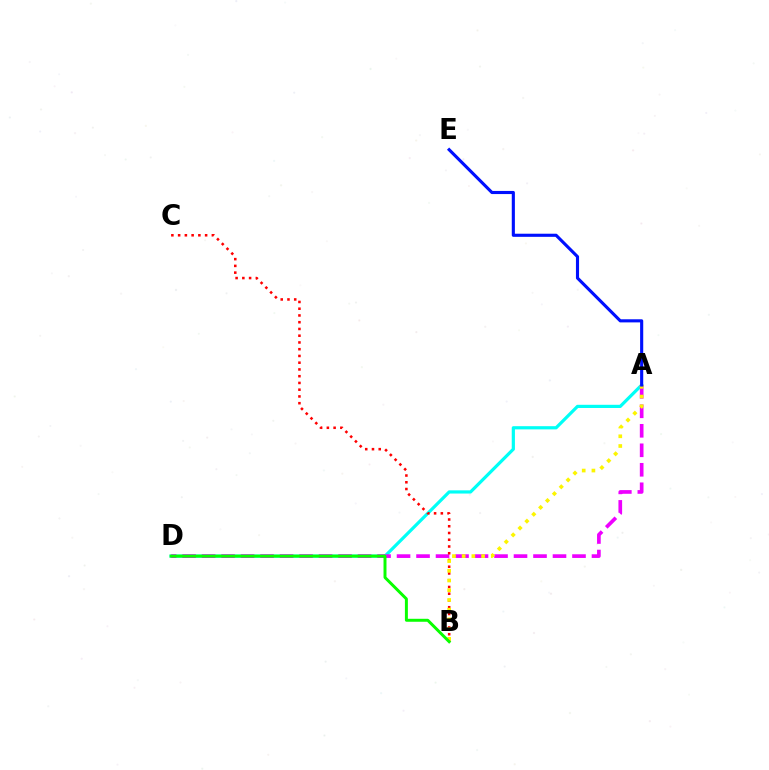{('A', 'D'): [{'color': '#00fff6', 'line_style': 'solid', 'thickness': 2.31}, {'color': '#ee00ff', 'line_style': 'dashed', 'thickness': 2.65}], ('B', 'C'): [{'color': '#ff0000', 'line_style': 'dotted', 'thickness': 1.83}], ('A', 'B'): [{'color': '#fcf500', 'line_style': 'dotted', 'thickness': 2.64}], ('B', 'D'): [{'color': '#08ff00', 'line_style': 'solid', 'thickness': 2.13}], ('A', 'E'): [{'color': '#0010ff', 'line_style': 'solid', 'thickness': 2.24}]}